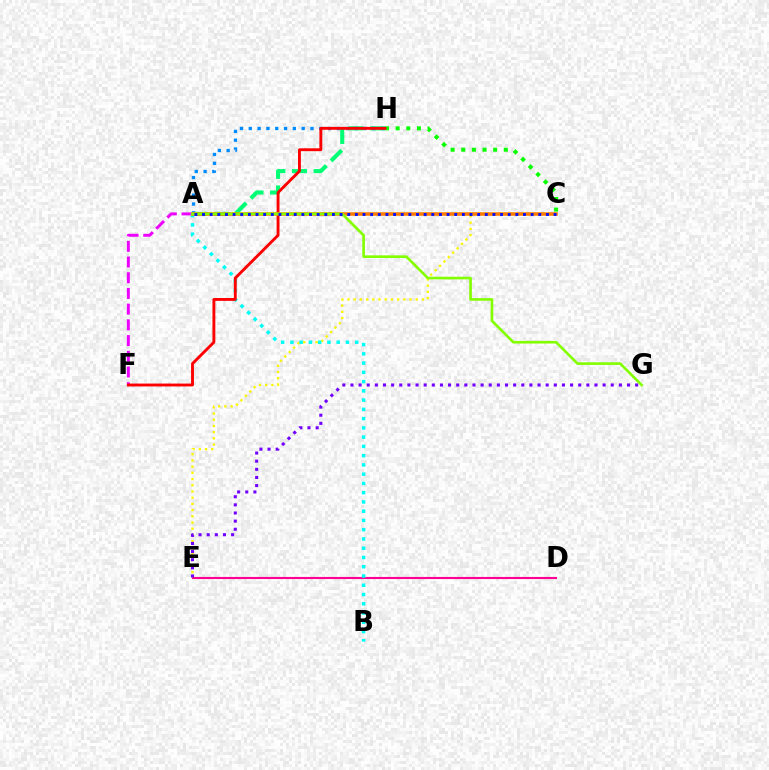{('A', 'H'): [{'color': '#00ff74', 'line_style': 'dashed', 'thickness': 2.94}, {'color': '#008cff', 'line_style': 'dotted', 'thickness': 2.4}], ('D', 'E'): [{'color': '#ff0094', 'line_style': 'solid', 'thickness': 1.53}], ('C', 'H'): [{'color': '#08ff00', 'line_style': 'dotted', 'thickness': 2.89}], ('A', 'F'): [{'color': '#ee00ff', 'line_style': 'dashed', 'thickness': 2.13}], ('C', 'E'): [{'color': '#fcf500', 'line_style': 'dotted', 'thickness': 1.69}], ('A', 'B'): [{'color': '#00fff6', 'line_style': 'dotted', 'thickness': 2.52}], ('F', 'H'): [{'color': '#ff0000', 'line_style': 'solid', 'thickness': 2.07}], ('A', 'C'): [{'color': '#ff7c00', 'line_style': 'solid', 'thickness': 2.55}, {'color': '#0010ff', 'line_style': 'dotted', 'thickness': 2.08}], ('A', 'G'): [{'color': '#84ff00', 'line_style': 'solid', 'thickness': 1.91}], ('E', 'G'): [{'color': '#7200ff', 'line_style': 'dotted', 'thickness': 2.21}]}